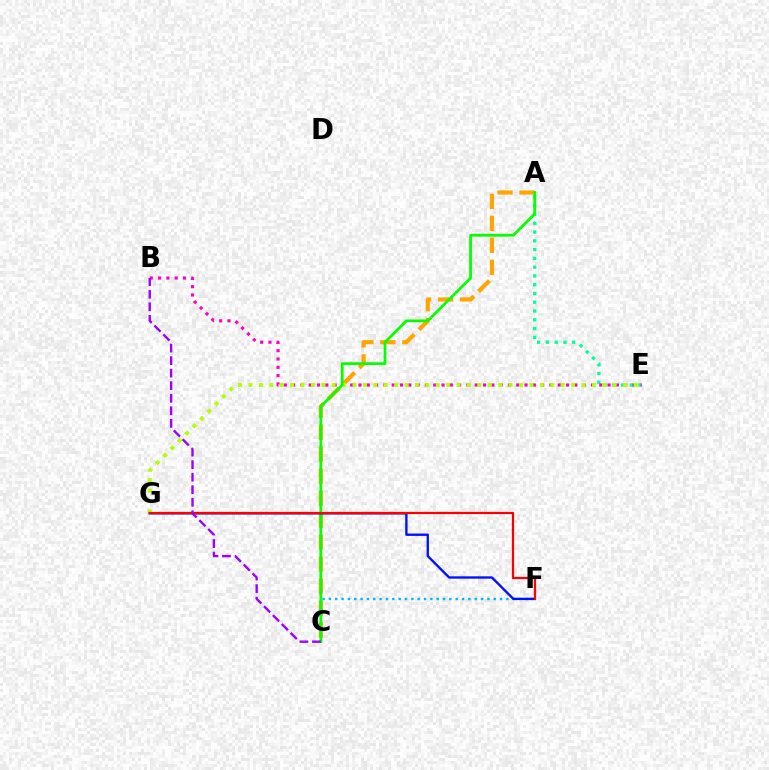{('A', 'E'): [{'color': '#00ff9d', 'line_style': 'dotted', 'thickness': 2.38}], ('A', 'C'): [{'color': '#ffa500', 'line_style': 'dashed', 'thickness': 2.99}, {'color': '#08ff00', 'line_style': 'solid', 'thickness': 1.99}], ('C', 'F'): [{'color': '#00b5ff', 'line_style': 'dotted', 'thickness': 1.72}], ('B', 'E'): [{'color': '#ff00bd', 'line_style': 'dotted', 'thickness': 2.26}], ('E', 'G'): [{'color': '#b3ff00', 'line_style': 'dotted', 'thickness': 2.83}], ('F', 'G'): [{'color': '#0010ff', 'line_style': 'solid', 'thickness': 1.69}, {'color': '#ff0000', 'line_style': 'solid', 'thickness': 1.59}], ('B', 'C'): [{'color': '#9b00ff', 'line_style': 'dashed', 'thickness': 1.7}]}